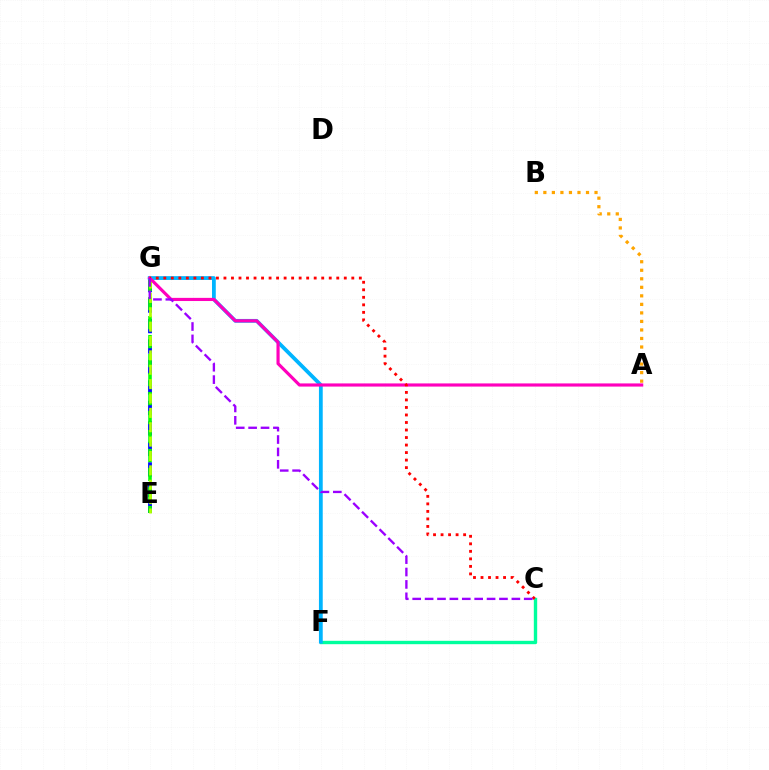{('A', 'B'): [{'color': '#ffa500', 'line_style': 'dotted', 'thickness': 2.32}], ('C', 'F'): [{'color': '#00ff9d', 'line_style': 'solid', 'thickness': 2.43}], ('E', 'G'): [{'color': '#0010ff', 'line_style': 'dashed', 'thickness': 2.78}, {'color': '#08ff00', 'line_style': 'dashed', 'thickness': 2.58}, {'color': '#b3ff00', 'line_style': 'dashed', 'thickness': 1.95}], ('F', 'G'): [{'color': '#00b5ff', 'line_style': 'solid', 'thickness': 2.73}], ('A', 'G'): [{'color': '#ff00bd', 'line_style': 'solid', 'thickness': 2.27}], ('C', 'G'): [{'color': '#ff0000', 'line_style': 'dotted', 'thickness': 2.04}, {'color': '#9b00ff', 'line_style': 'dashed', 'thickness': 1.68}]}